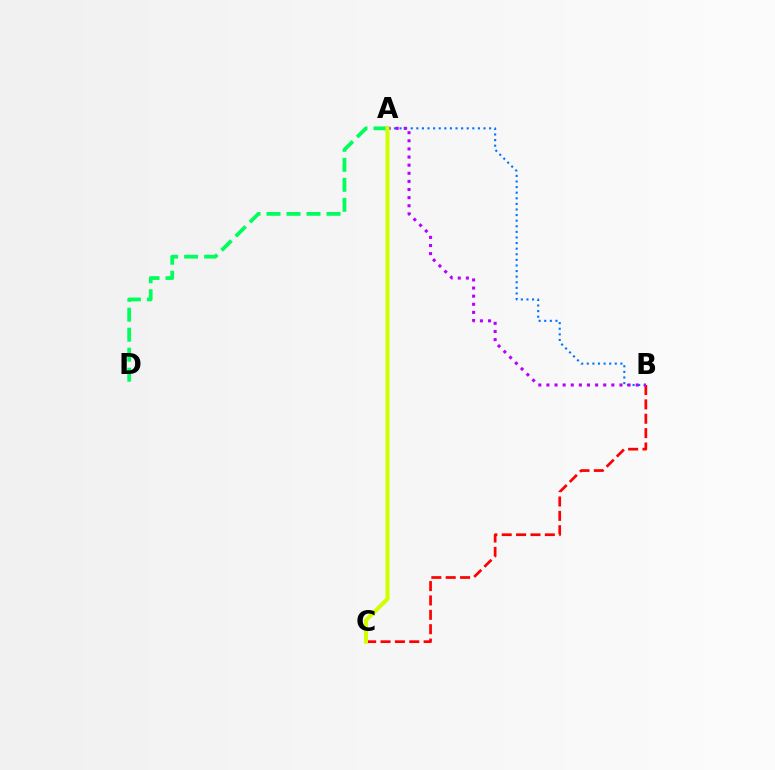{('A', 'D'): [{'color': '#00ff5c', 'line_style': 'dashed', 'thickness': 2.72}], ('B', 'C'): [{'color': '#ff0000', 'line_style': 'dashed', 'thickness': 1.95}], ('A', 'B'): [{'color': '#0074ff', 'line_style': 'dotted', 'thickness': 1.52}, {'color': '#b900ff', 'line_style': 'dotted', 'thickness': 2.21}], ('A', 'C'): [{'color': '#d1ff00', 'line_style': 'solid', 'thickness': 2.93}]}